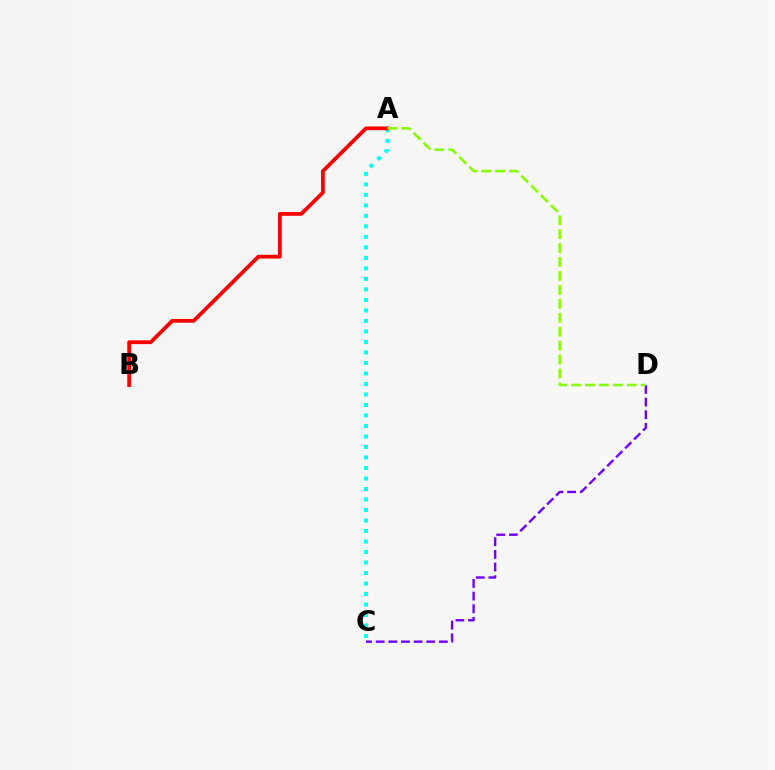{('A', 'C'): [{'color': '#00fff6', 'line_style': 'dotted', 'thickness': 2.85}], ('C', 'D'): [{'color': '#7200ff', 'line_style': 'dashed', 'thickness': 1.72}], ('A', 'B'): [{'color': '#ff0000', 'line_style': 'solid', 'thickness': 2.73}], ('A', 'D'): [{'color': '#84ff00', 'line_style': 'dashed', 'thickness': 1.89}]}